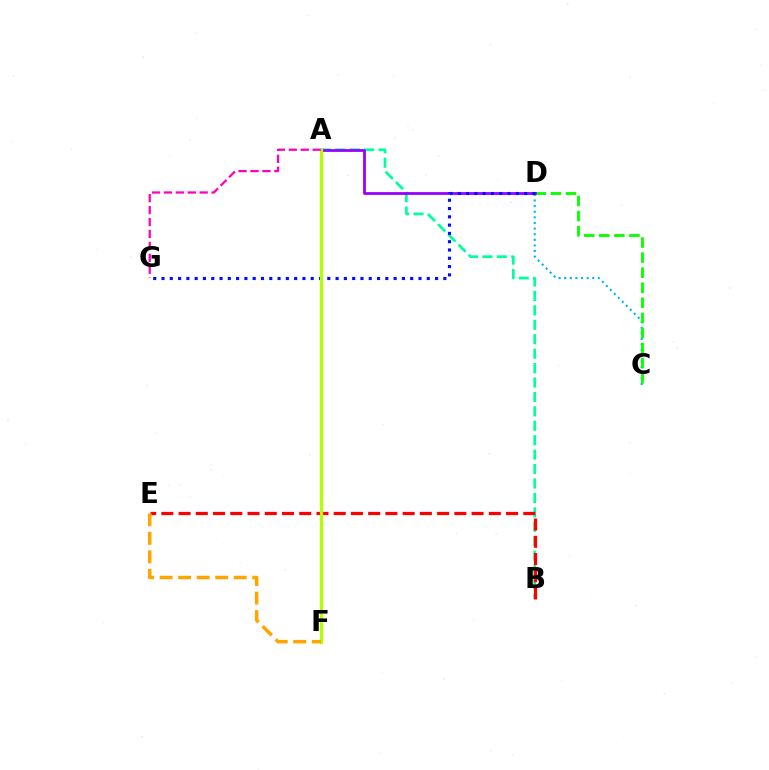{('C', 'D'): [{'color': '#00b5ff', 'line_style': 'dotted', 'thickness': 1.53}, {'color': '#08ff00', 'line_style': 'dashed', 'thickness': 2.05}], ('A', 'B'): [{'color': '#00ff9d', 'line_style': 'dashed', 'thickness': 1.96}], ('B', 'E'): [{'color': '#ff0000', 'line_style': 'dashed', 'thickness': 2.34}], ('A', 'D'): [{'color': '#9b00ff', 'line_style': 'solid', 'thickness': 2.01}], ('D', 'G'): [{'color': '#0010ff', 'line_style': 'dotted', 'thickness': 2.25}], ('A', 'F'): [{'color': '#b3ff00', 'line_style': 'solid', 'thickness': 2.33}], ('E', 'F'): [{'color': '#ffa500', 'line_style': 'dashed', 'thickness': 2.52}], ('A', 'G'): [{'color': '#ff00bd', 'line_style': 'dashed', 'thickness': 1.62}]}